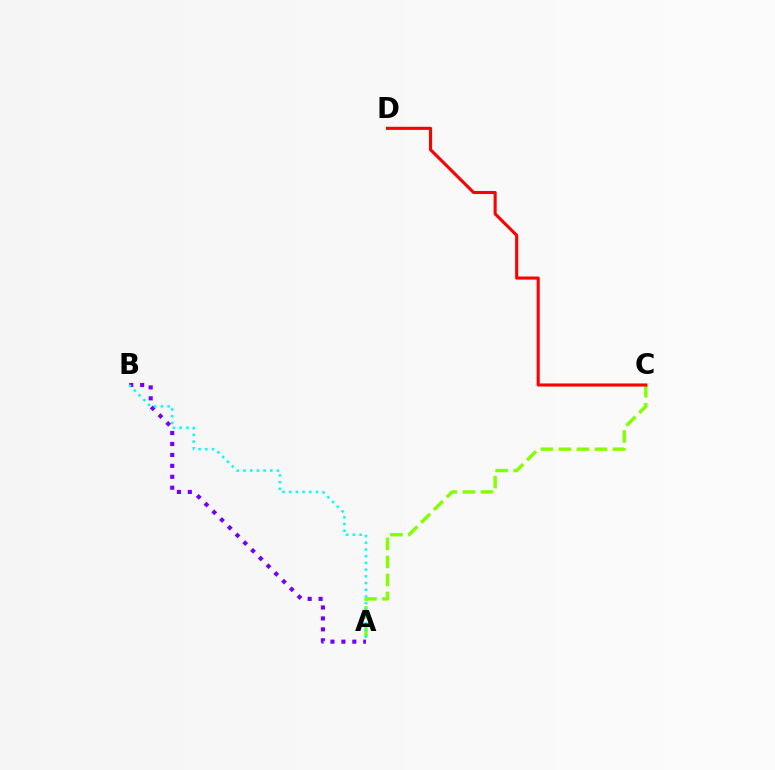{('A', 'C'): [{'color': '#84ff00', 'line_style': 'dashed', 'thickness': 2.45}], ('A', 'B'): [{'color': '#7200ff', 'line_style': 'dotted', 'thickness': 2.97}, {'color': '#00fff6', 'line_style': 'dotted', 'thickness': 1.82}], ('C', 'D'): [{'color': '#ff0000', 'line_style': 'solid', 'thickness': 2.24}]}